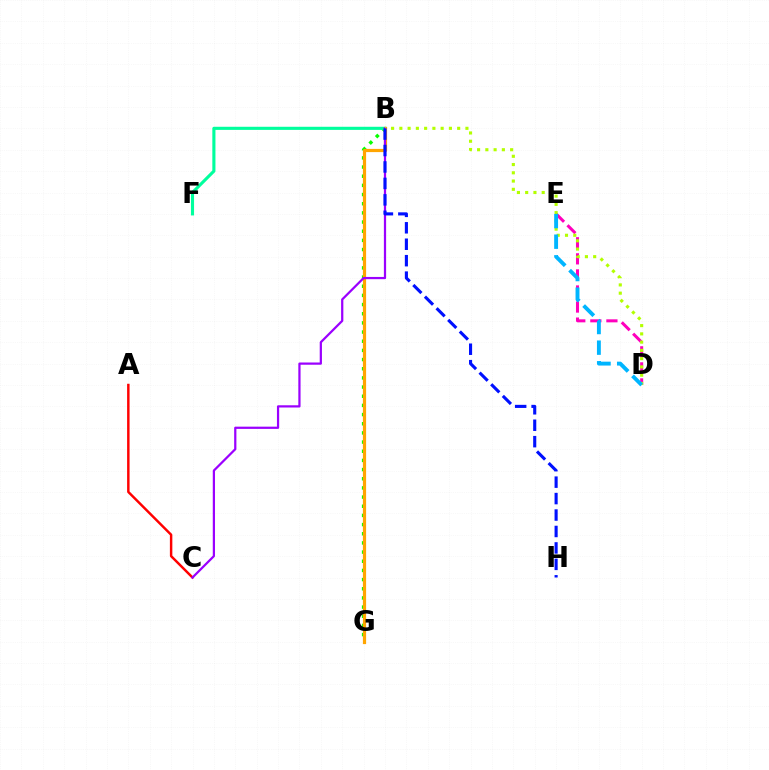{('B', 'G'): [{'color': '#08ff00', 'line_style': 'dotted', 'thickness': 2.49}, {'color': '#ffa500', 'line_style': 'solid', 'thickness': 2.31}], ('D', 'E'): [{'color': '#ff00bd', 'line_style': 'dashed', 'thickness': 2.18}, {'color': '#00b5ff', 'line_style': 'dashed', 'thickness': 2.8}], ('B', 'F'): [{'color': '#00ff9d', 'line_style': 'solid', 'thickness': 2.24}], ('A', 'C'): [{'color': '#ff0000', 'line_style': 'solid', 'thickness': 1.77}], ('B', 'C'): [{'color': '#9b00ff', 'line_style': 'solid', 'thickness': 1.61}], ('B', 'D'): [{'color': '#b3ff00', 'line_style': 'dotted', 'thickness': 2.24}], ('B', 'H'): [{'color': '#0010ff', 'line_style': 'dashed', 'thickness': 2.23}]}